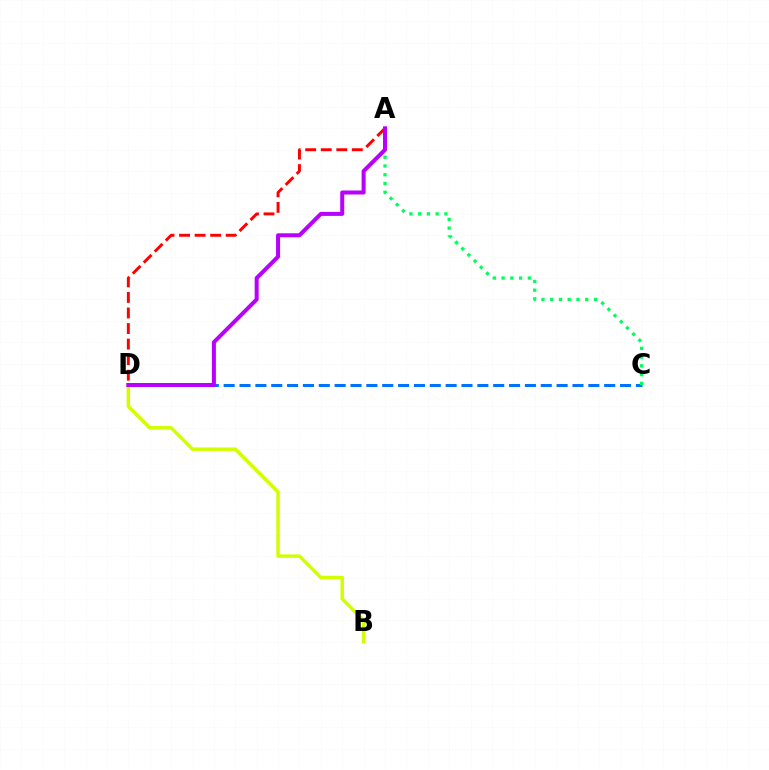{('C', 'D'): [{'color': '#0074ff', 'line_style': 'dashed', 'thickness': 2.15}], ('A', 'C'): [{'color': '#00ff5c', 'line_style': 'dotted', 'thickness': 2.38}], ('B', 'D'): [{'color': '#d1ff00', 'line_style': 'solid', 'thickness': 2.51}], ('A', 'D'): [{'color': '#ff0000', 'line_style': 'dashed', 'thickness': 2.11}, {'color': '#b900ff', 'line_style': 'solid', 'thickness': 2.88}]}